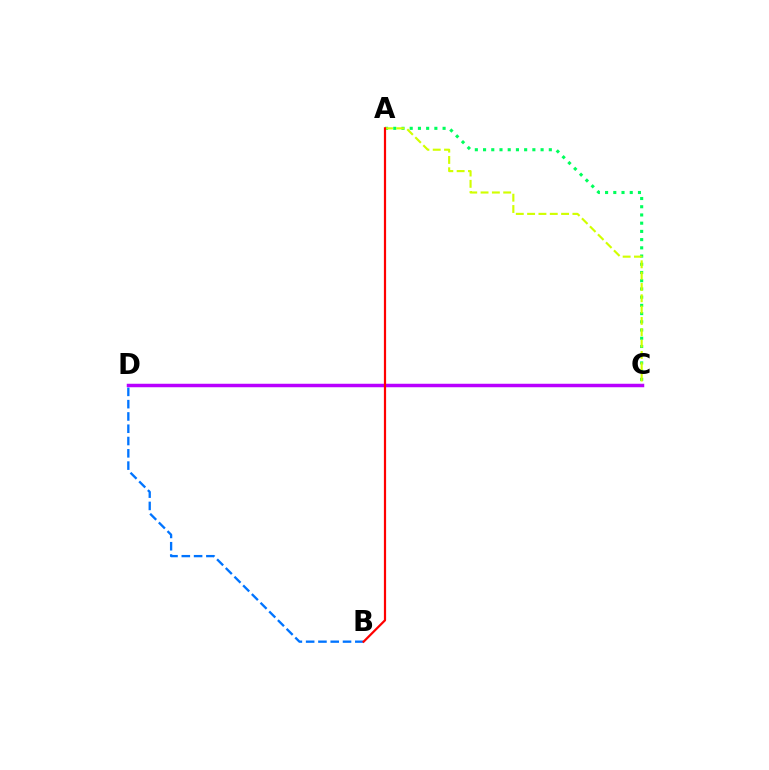{('A', 'C'): [{'color': '#00ff5c', 'line_style': 'dotted', 'thickness': 2.23}, {'color': '#d1ff00', 'line_style': 'dashed', 'thickness': 1.54}], ('C', 'D'): [{'color': '#b900ff', 'line_style': 'solid', 'thickness': 2.51}], ('B', 'D'): [{'color': '#0074ff', 'line_style': 'dashed', 'thickness': 1.67}], ('A', 'B'): [{'color': '#ff0000', 'line_style': 'solid', 'thickness': 1.59}]}